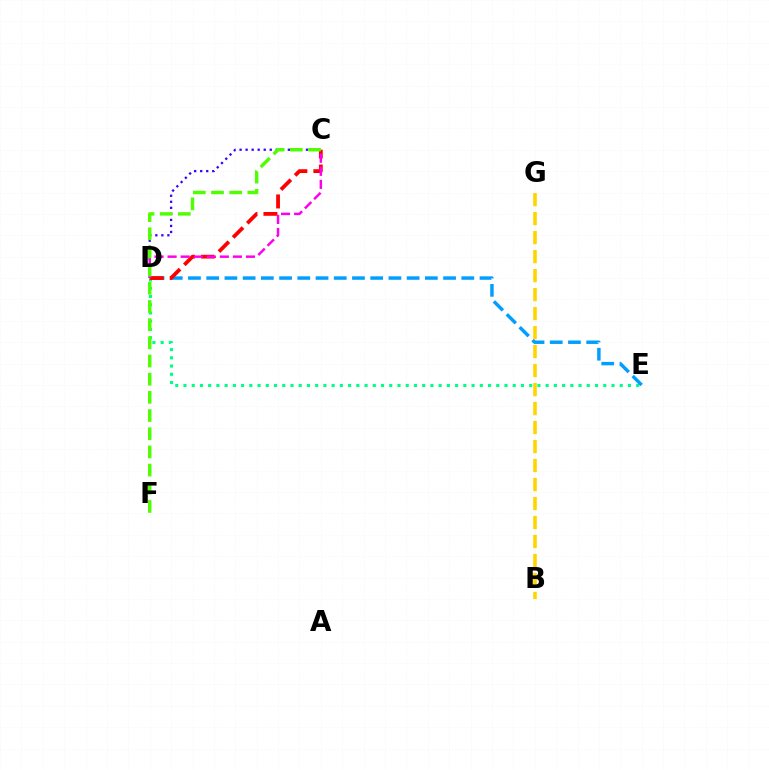{('C', 'D'): [{'color': '#3700ff', 'line_style': 'dotted', 'thickness': 1.64}, {'color': '#ff0000', 'line_style': 'dashed', 'thickness': 2.72}, {'color': '#ff00ed', 'line_style': 'dashed', 'thickness': 1.77}], ('D', 'E'): [{'color': '#00ff86', 'line_style': 'dotted', 'thickness': 2.24}, {'color': '#009eff', 'line_style': 'dashed', 'thickness': 2.48}], ('B', 'G'): [{'color': '#ffd500', 'line_style': 'dashed', 'thickness': 2.58}], ('C', 'F'): [{'color': '#4fff00', 'line_style': 'dashed', 'thickness': 2.47}]}